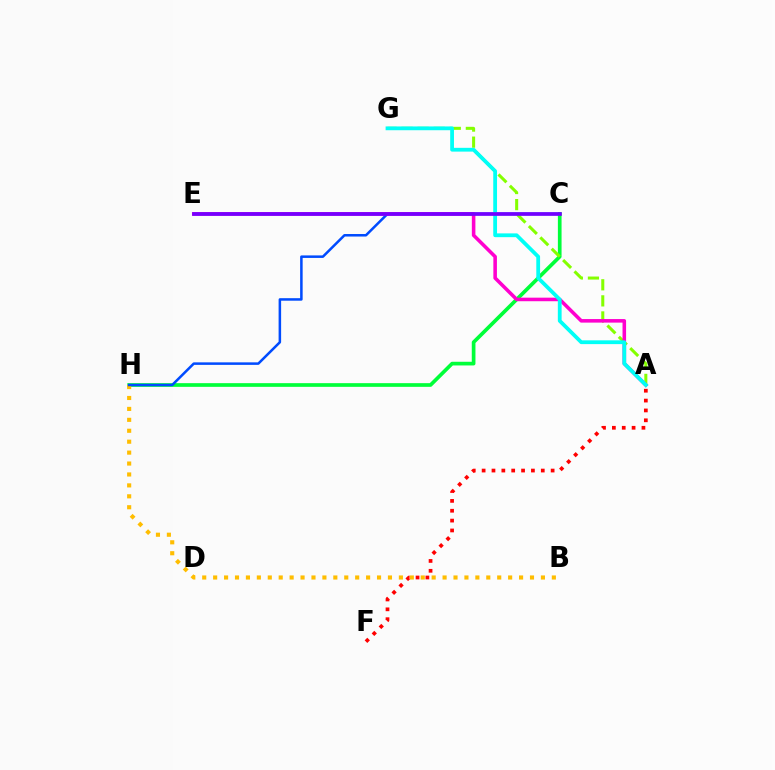{('C', 'H'): [{'color': '#00ff39', 'line_style': 'solid', 'thickness': 2.65}, {'color': '#004bff', 'line_style': 'solid', 'thickness': 1.81}], ('B', 'H'): [{'color': '#ffbd00', 'line_style': 'dotted', 'thickness': 2.97}], ('A', 'G'): [{'color': '#84ff00', 'line_style': 'dashed', 'thickness': 2.18}, {'color': '#00fff6', 'line_style': 'solid', 'thickness': 2.72}], ('A', 'E'): [{'color': '#ff00cf', 'line_style': 'solid', 'thickness': 2.56}], ('C', 'E'): [{'color': '#7200ff', 'line_style': 'solid', 'thickness': 2.63}], ('A', 'F'): [{'color': '#ff0000', 'line_style': 'dotted', 'thickness': 2.68}]}